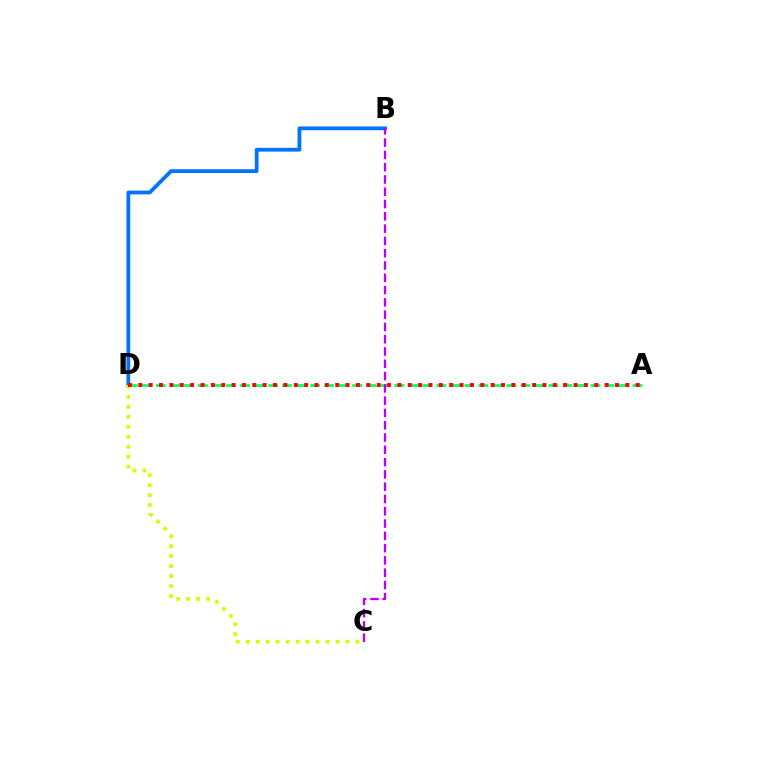{('B', 'D'): [{'color': '#0074ff', 'line_style': 'solid', 'thickness': 2.72}], ('C', 'D'): [{'color': '#d1ff00', 'line_style': 'dotted', 'thickness': 2.71}], ('A', 'D'): [{'color': '#00ff5c', 'line_style': 'dashed', 'thickness': 1.9}, {'color': '#ff0000', 'line_style': 'dotted', 'thickness': 2.82}], ('B', 'C'): [{'color': '#b900ff', 'line_style': 'dashed', 'thickness': 1.67}]}